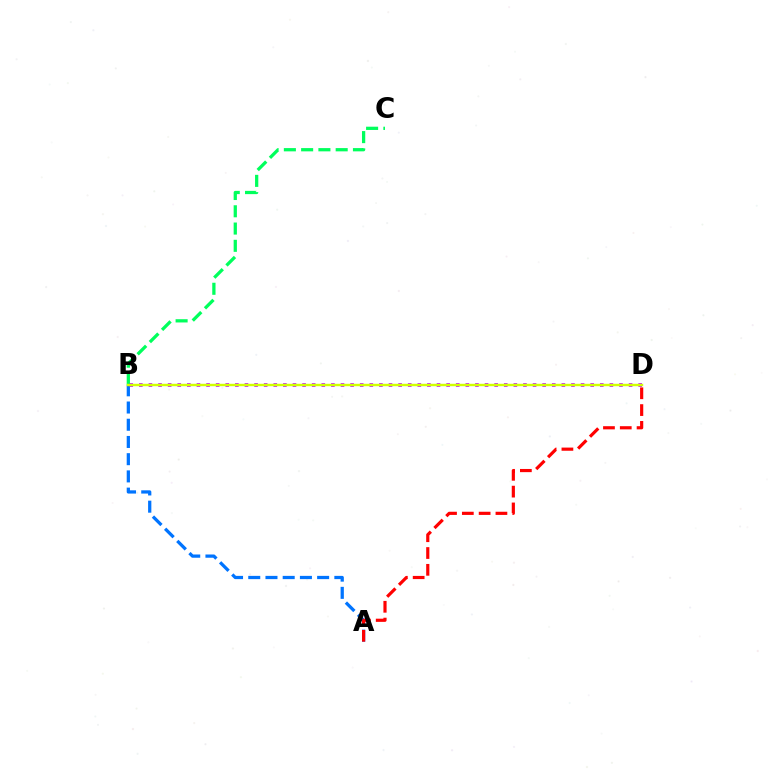{('A', 'B'): [{'color': '#0074ff', 'line_style': 'dashed', 'thickness': 2.34}], ('B', 'C'): [{'color': '#00ff5c', 'line_style': 'dashed', 'thickness': 2.35}], ('B', 'D'): [{'color': '#b900ff', 'line_style': 'dotted', 'thickness': 2.61}, {'color': '#d1ff00', 'line_style': 'solid', 'thickness': 1.74}], ('A', 'D'): [{'color': '#ff0000', 'line_style': 'dashed', 'thickness': 2.28}]}